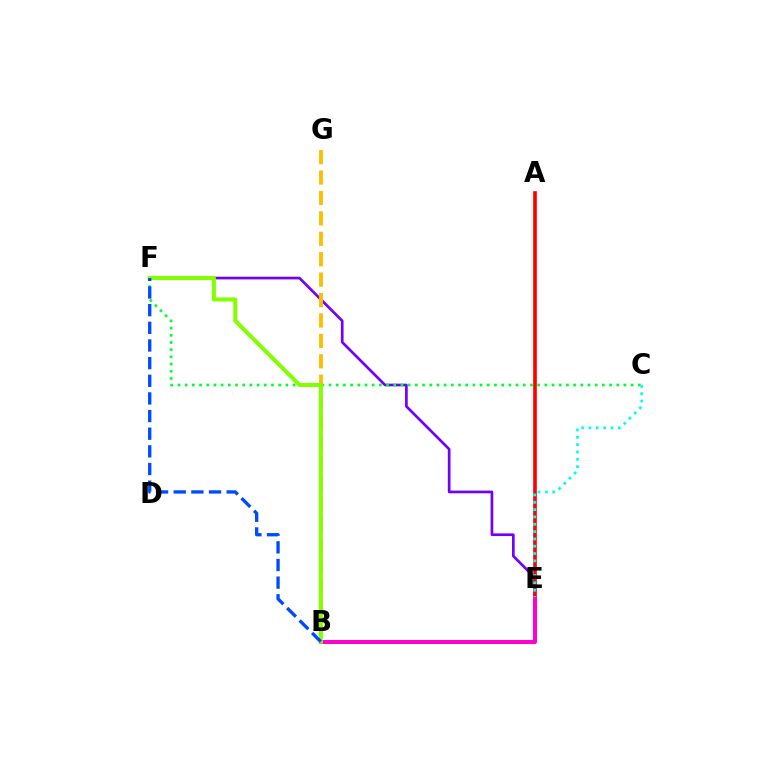{('E', 'F'): [{'color': '#7200ff', 'line_style': 'solid', 'thickness': 1.93}], ('C', 'F'): [{'color': '#00ff39', 'line_style': 'dotted', 'thickness': 1.95}], ('A', 'E'): [{'color': '#ff0000', 'line_style': 'solid', 'thickness': 2.62}], ('C', 'E'): [{'color': '#00fff6', 'line_style': 'dotted', 'thickness': 1.99}], ('B', 'G'): [{'color': '#ffbd00', 'line_style': 'dashed', 'thickness': 2.77}], ('B', 'E'): [{'color': '#ff00cf', 'line_style': 'solid', 'thickness': 2.87}], ('B', 'F'): [{'color': '#84ff00', 'line_style': 'solid', 'thickness': 2.92}, {'color': '#004bff', 'line_style': 'dashed', 'thickness': 2.4}]}